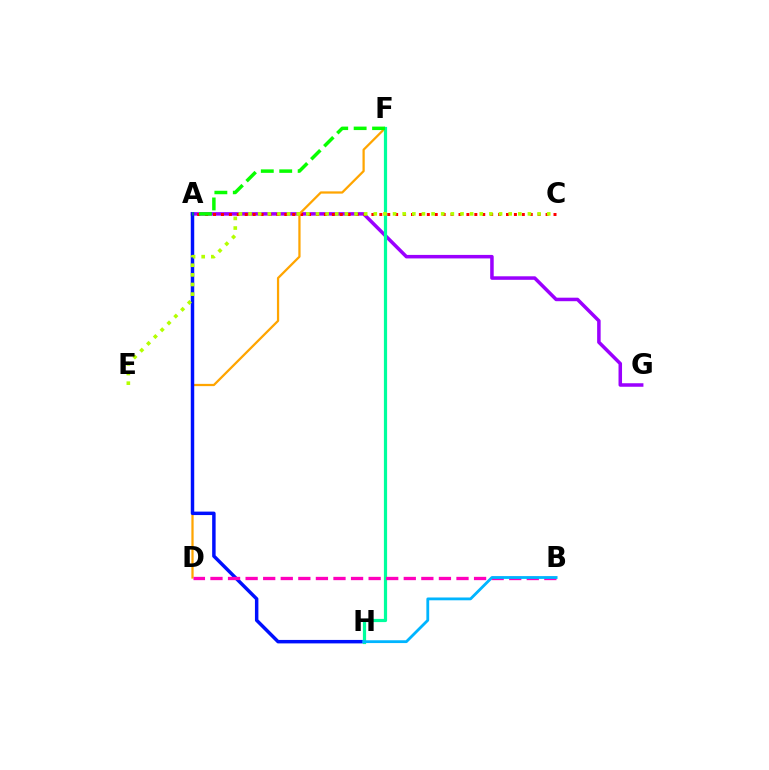{('A', 'G'): [{'color': '#9b00ff', 'line_style': 'solid', 'thickness': 2.53}], ('A', 'C'): [{'color': '#ff0000', 'line_style': 'dotted', 'thickness': 2.15}], ('D', 'F'): [{'color': '#ffa500', 'line_style': 'solid', 'thickness': 1.62}], ('A', 'H'): [{'color': '#0010ff', 'line_style': 'solid', 'thickness': 2.49}], ('F', 'H'): [{'color': '#00ff9d', 'line_style': 'solid', 'thickness': 2.31}], ('B', 'D'): [{'color': '#ff00bd', 'line_style': 'dashed', 'thickness': 2.39}], ('C', 'E'): [{'color': '#b3ff00', 'line_style': 'dotted', 'thickness': 2.62}], ('A', 'F'): [{'color': '#08ff00', 'line_style': 'dashed', 'thickness': 2.5}], ('B', 'H'): [{'color': '#00b5ff', 'line_style': 'solid', 'thickness': 2.02}]}